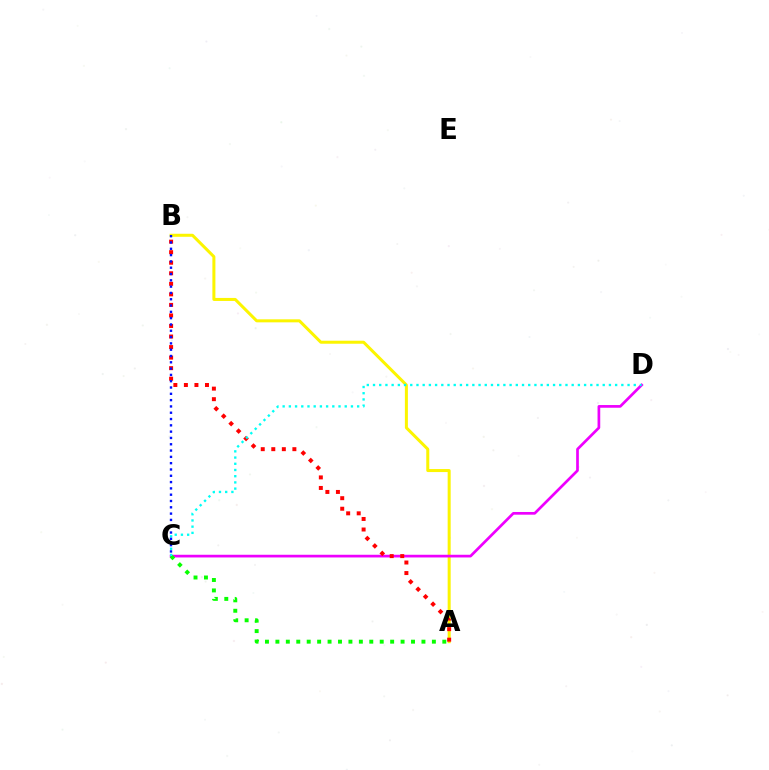{('A', 'B'): [{'color': '#fcf500', 'line_style': 'solid', 'thickness': 2.17}, {'color': '#ff0000', 'line_style': 'dotted', 'thickness': 2.86}], ('C', 'D'): [{'color': '#ee00ff', 'line_style': 'solid', 'thickness': 1.94}, {'color': '#00fff6', 'line_style': 'dotted', 'thickness': 1.69}], ('A', 'C'): [{'color': '#08ff00', 'line_style': 'dotted', 'thickness': 2.83}], ('B', 'C'): [{'color': '#0010ff', 'line_style': 'dotted', 'thickness': 1.71}]}